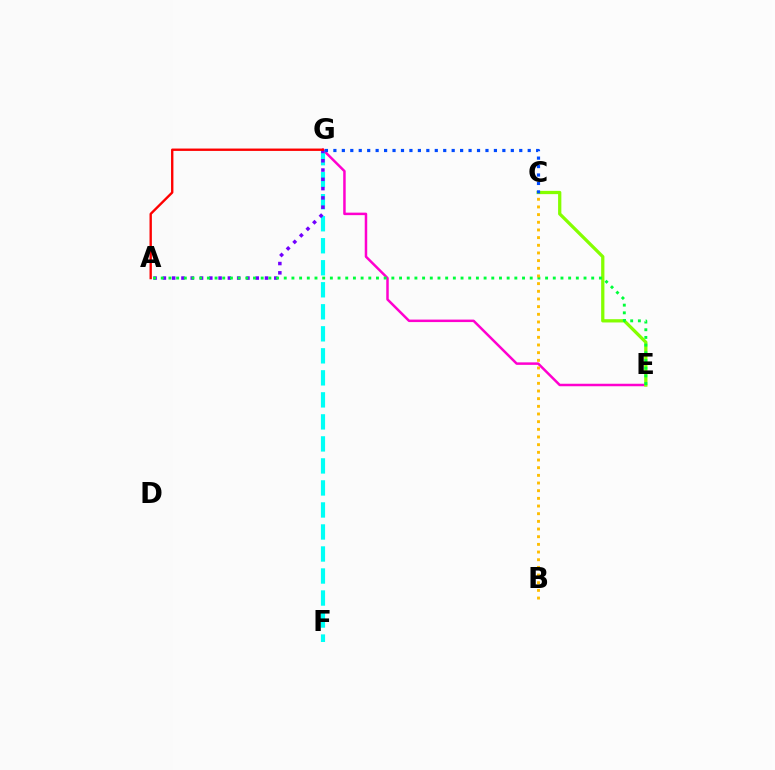{('E', 'G'): [{'color': '#ff00cf', 'line_style': 'solid', 'thickness': 1.79}], ('C', 'E'): [{'color': '#84ff00', 'line_style': 'solid', 'thickness': 2.35}], ('C', 'G'): [{'color': '#004bff', 'line_style': 'dotted', 'thickness': 2.3}], ('F', 'G'): [{'color': '#00fff6', 'line_style': 'dashed', 'thickness': 2.99}], ('A', 'G'): [{'color': '#7200ff', 'line_style': 'dotted', 'thickness': 2.52}, {'color': '#ff0000', 'line_style': 'solid', 'thickness': 1.7}], ('A', 'E'): [{'color': '#00ff39', 'line_style': 'dotted', 'thickness': 2.09}], ('B', 'C'): [{'color': '#ffbd00', 'line_style': 'dotted', 'thickness': 2.08}]}